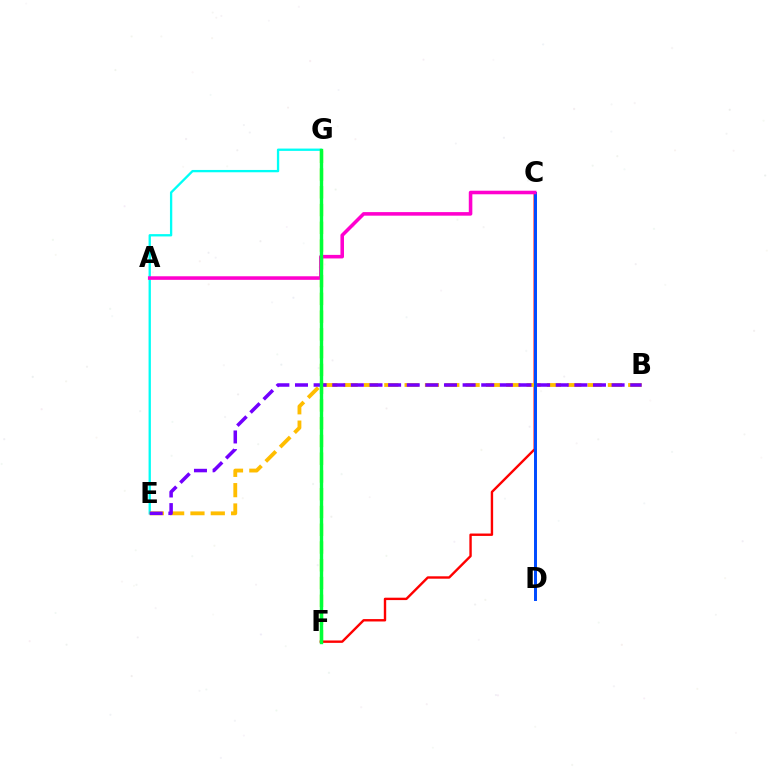{('E', 'G'): [{'color': '#00fff6', 'line_style': 'solid', 'thickness': 1.67}], ('F', 'G'): [{'color': '#84ff00', 'line_style': 'dashed', 'thickness': 2.41}, {'color': '#00ff39', 'line_style': 'solid', 'thickness': 2.43}], ('C', 'F'): [{'color': '#ff0000', 'line_style': 'solid', 'thickness': 1.72}], ('B', 'E'): [{'color': '#ffbd00', 'line_style': 'dashed', 'thickness': 2.76}, {'color': '#7200ff', 'line_style': 'dashed', 'thickness': 2.53}], ('C', 'D'): [{'color': '#004bff', 'line_style': 'solid', 'thickness': 2.14}], ('A', 'C'): [{'color': '#ff00cf', 'line_style': 'solid', 'thickness': 2.56}]}